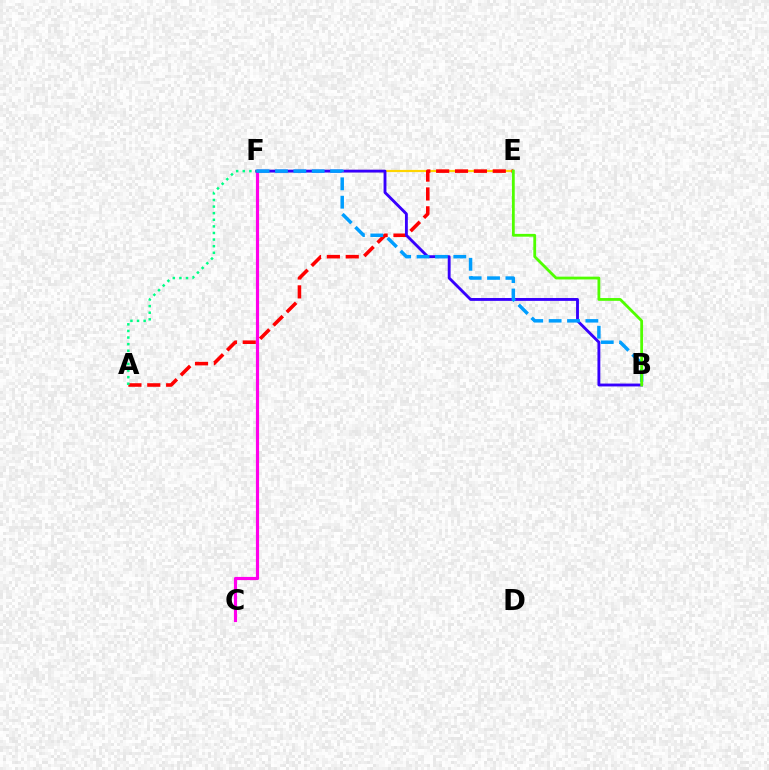{('E', 'F'): [{'color': '#ffd500', 'line_style': 'solid', 'thickness': 1.56}], ('A', 'E'): [{'color': '#ff0000', 'line_style': 'dashed', 'thickness': 2.56}], ('C', 'F'): [{'color': '#ff00ed', 'line_style': 'solid', 'thickness': 2.28}], ('B', 'F'): [{'color': '#3700ff', 'line_style': 'solid', 'thickness': 2.06}, {'color': '#009eff', 'line_style': 'dashed', 'thickness': 2.5}], ('A', 'F'): [{'color': '#00ff86', 'line_style': 'dotted', 'thickness': 1.79}], ('B', 'E'): [{'color': '#4fff00', 'line_style': 'solid', 'thickness': 2.02}]}